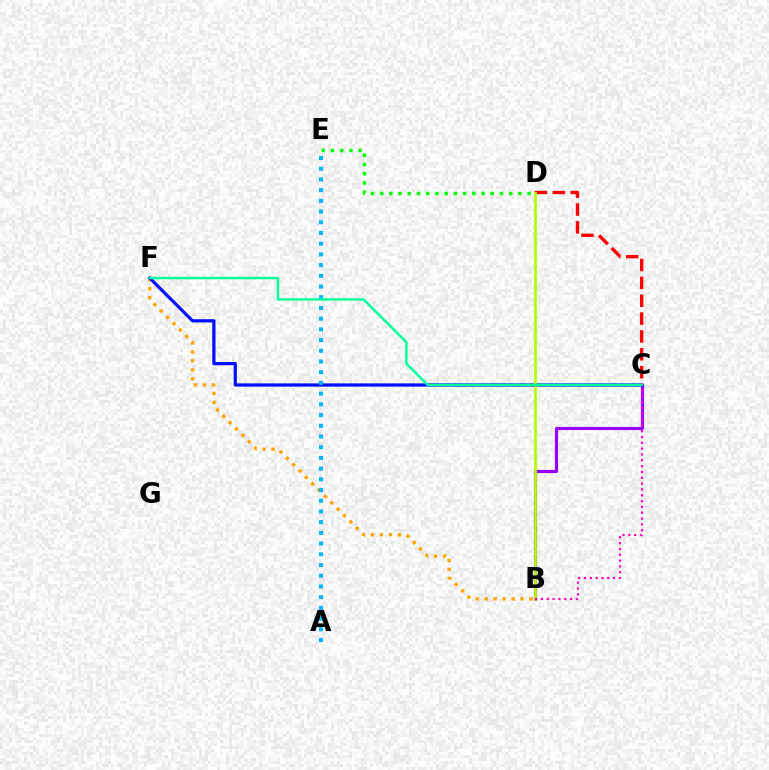{('B', 'F'): [{'color': '#ffa500', 'line_style': 'dotted', 'thickness': 2.44}], ('B', 'C'): [{'color': '#9b00ff', 'line_style': 'solid', 'thickness': 2.25}, {'color': '#ff00bd', 'line_style': 'dotted', 'thickness': 1.58}], ('C', 'F'): [{'color': '#0010ff', 'line_style': 'solid', 'thickness': 2.33}, {'color': '#00ff9d', 'line_style': 'solid', 'thickness': 1.76}], ('C', 'D'): [{'color': '#ff0000', 'line_style': 'dashed', 'thickness': 2.43}], ('B', 'D'): [{'color': '#b3ff00', 'line_style': 'solid', 'thickness': 1.93}], ('D', 'E'): [{'color': '#08ff00', 'line_style': 'dotted', 'thickness': 2.5}], ('A', 'E'): [{'color': '#00b5ff', 'line_style': 'dotted', 'thickness': 2.91}]}